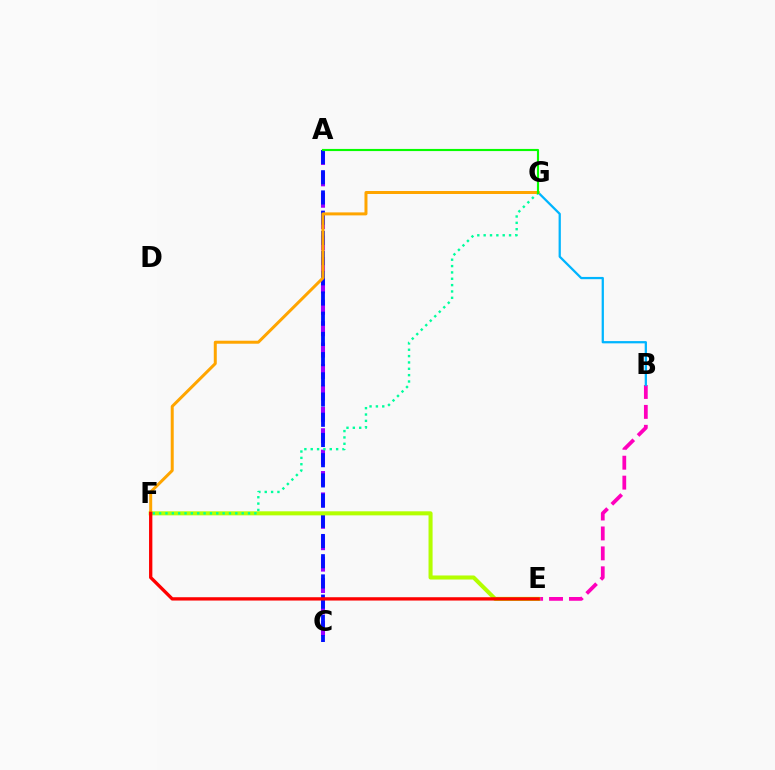{('B', 'E'): [{'color': '#ff00bd', 'line_style': 'dashed', 'thickness': 2.71}], ('B', 'G'): [{'color': '#00b5ff', 'line_style': 'solid', 'thickness': 1.63}], ('A', 'C'): [{'color': '#9b00ff', 'line_style': 'dashed', 'thickness': 2.91}, {'color': '#0010ff', 'line_style': 'dashed', 'thickness': 2.75}], ('E', 'F'): [{'color': '#b3ff00', 'line_style': 'solid', 'thickness': 2.92}, {'color': '#ff0000', 'line_style': 'solid', 'thickness': 2.39}], ('F', 'G'): [{'color': '#00ff9d', 'line_style': 'dotted', 'thickness': 1.73}, {'color': '#ffa500', 'line_style': 'solid', 'thickness': 2.16}], ('A', 'G'): [{'color': '#08ff00', 'line_style': 'solid', 'thickness': 1.54}]}